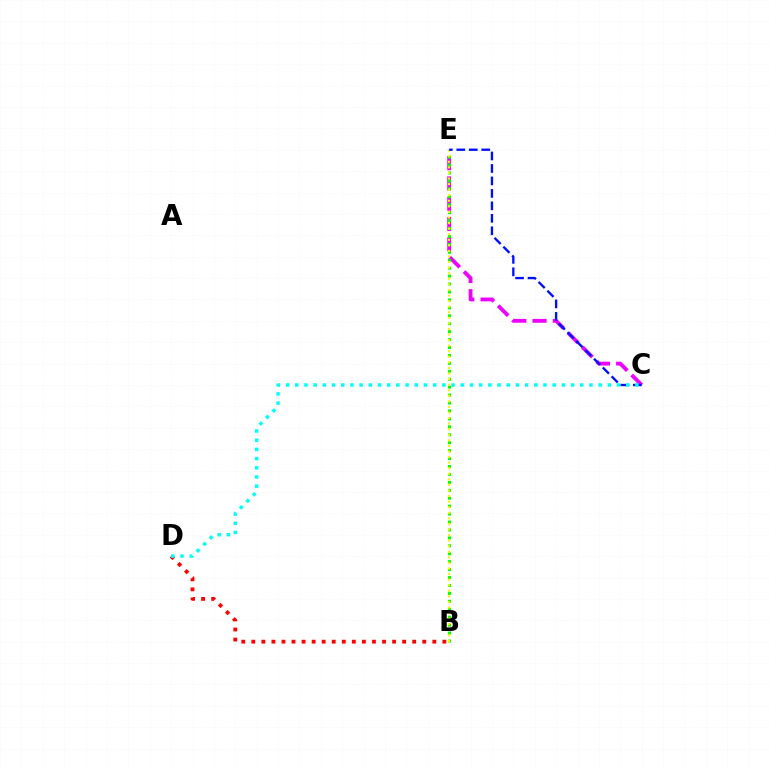{('C', 'E'): [{'color': '#ee00ff', 'line_style': 'dashed', 'thickness': 2.75}, {'color': '#0010ff', 'line_style': 'dashed', 'thickness': 1.69}], ('B', 'E'): [{'color': '#08ff00', 'line_style': 'dotted', 'thickness': 2.16}, {'color': '#fcf500', 'line_style': 'dotted', 'thickness': 1.51}], ('B', 'D'): [{'color': '#ff0000', 'line_style': 'dotted', 'thickness': 2.73}], ('C', 'D'): [{'color': '#00fff6', 'line_style': 'dotted', 'thickness': 2.5}]}